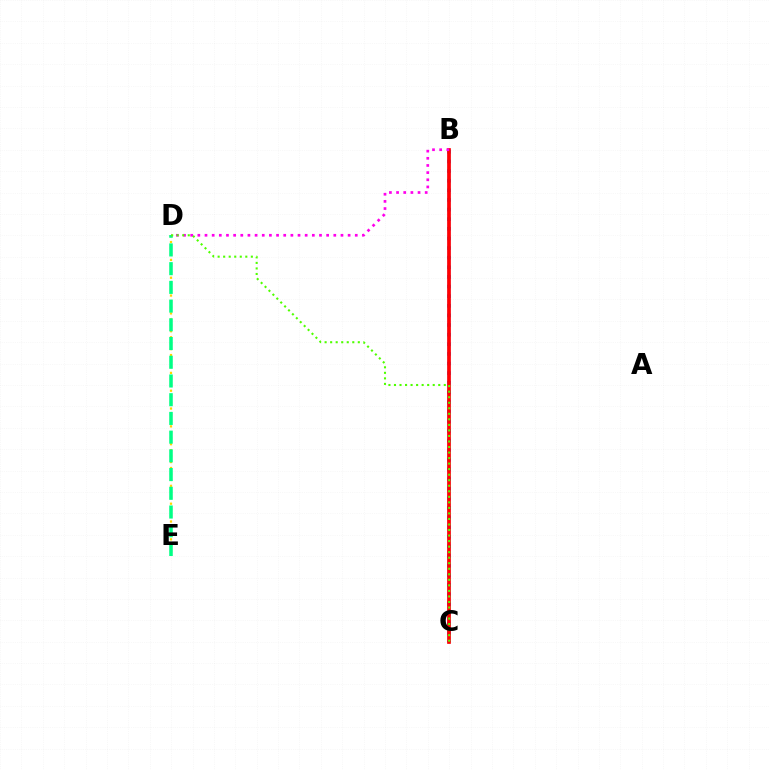{('B', 'C'): [{'color': '#009eff', 'line_style': 'dotted', 'thickness': 2.61}, {'color': '#3700ff', 'line_style': 'solid', 'thickness': 1.69}, {'color': '#ff0000', 'line_style': 'solid', 'thickness': 2.64}], ('D', 'E'): [{'color': '#ffd500', 'line_style': 'dotted', 'thickness': 1.62}, {'color': '#00ff86', 'line_style': 'dashed', 'thickness': 2.54}], ('B', 'D'): [{'color': '#ff00ed', 'line_style': 'dotted', 'thickness': 1.94}], ('C', 'D'): [{'color': '#4fff00', 'line_style': 'dotted', 'thickness': 1.5}]}